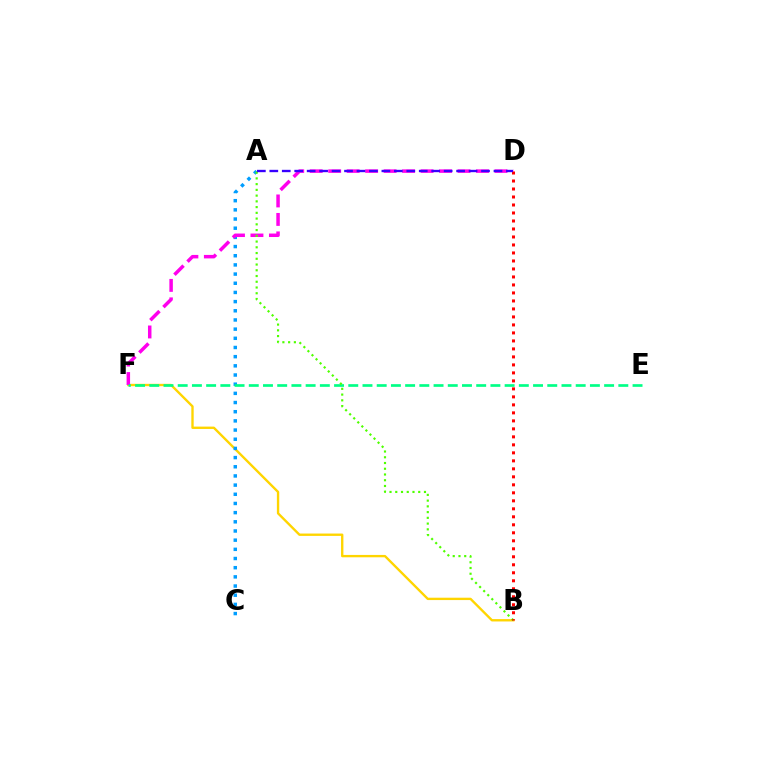{('B', 'F'): [{'color': '#ffd500', 'line_style': 'solid', 'thickness': 1.7}], ('A', 'C'): [{'color': '#009eff', 'line_style': 'dotted', 'thickness': 2.49}], ('D', 'F'): [{'color': '#ff00ed', 'line_style': 'dashed', 'thickness': 2.51}], ('E', 'F'): [{'color': '#00ff86', 'line_style': 'dashed', 'thickness': 1.93}], ('A', 'B'): [{'color': '#4fff00', 'line_style': 'dotted', 'thickness': 1.56}], ('B', 'D'): [{'color': '#ff0000', 'line_style': 'dotted', 'thickness': 2.17}], ('A', 'D'): [{'color': '#3700ff', 'line_style': 'dashed', 'thickness': 1.69}]}